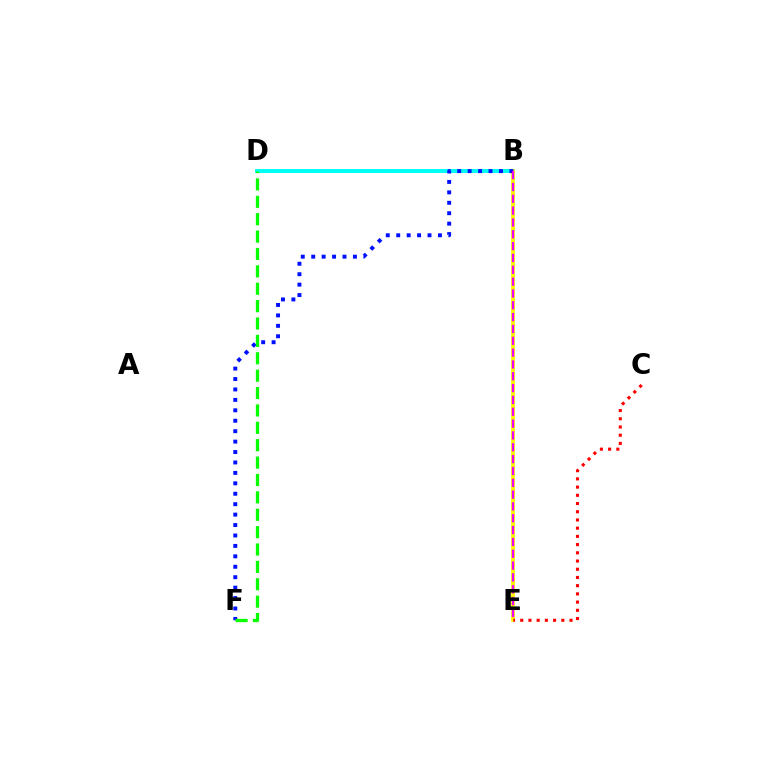{('B', 'D'): [{'color': '#00fff6', 'line_style': 'solid', 'thickness': 2.86}], ('B', 'E'): [{'color': '#fcf500', 'line_style': 'solid', 'thickness': 2.71}, {'color': '#ee00ff', 'line_style': 'dashed', 'thickness': 1.61}], ('B', 'F'): [{'color': '#0010ff', 'line_style': 'dotted', 'thickness': 2.83}], ('C', 'E'): [{'color': '#ff0000', 'line_style': 'dotted', 'thickness': 2.23}], ('D', 'F'): [{'color': '#08ff00', 'line_style': 'dashed', 'thickness': 2.36}]}